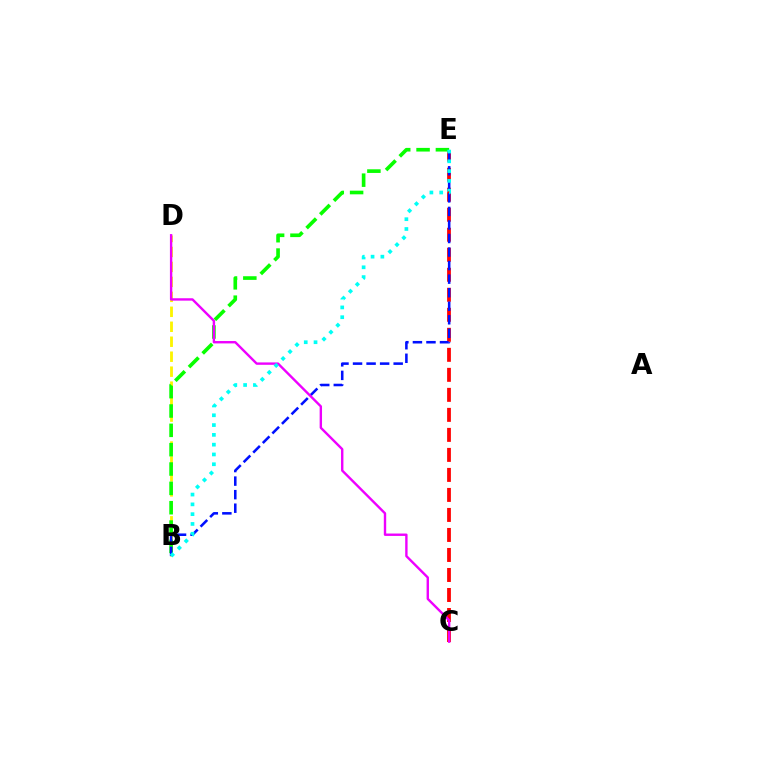{('C', 'E'): [{'color': '#ff0000', 'line_style': 'dashed', 'thickness': 2.72}], ('B', 'D'): [{'color': '#fcf500', 'line_style': 'dashed', 'thickness': 2.03}], ('B', 'E'): [{'color': '#08ff00', 'line_style': 'dashed', 'thickness': 2.63}, {'color': '#0010ff', 'line_style': 'dashed', 'thickness': 1.84}, {'color': '#00fff6', 'line_style': 'dotted', 'thickness': 2.66}], ('C', 'D'): [{'color': '#ee00ff', 'line_style': 'solid', 'thickness': 1.72}]}